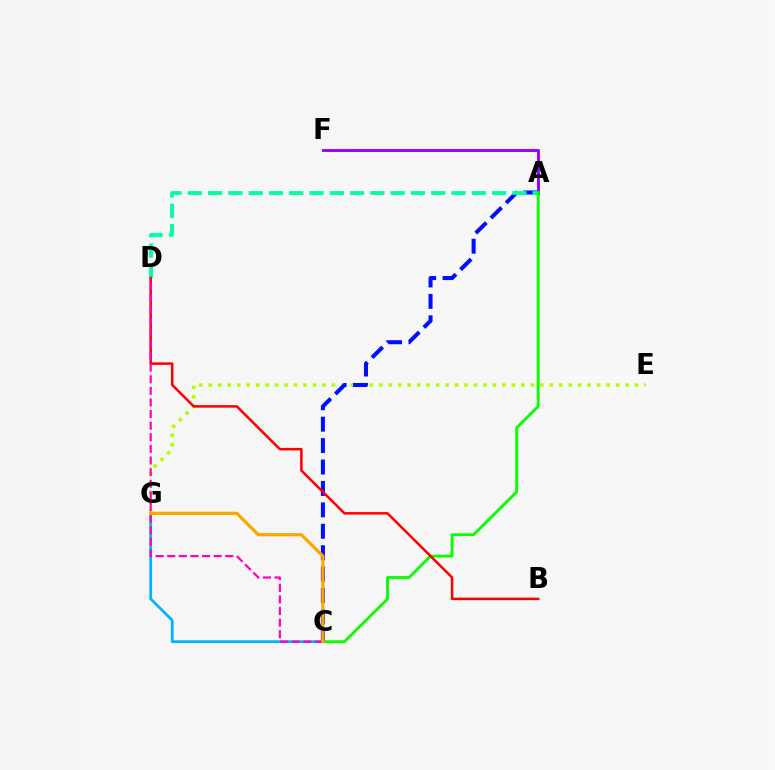{('C', 'G'): [{'color': '#00b5ff', 'line_style': 'solid', 'thickness': 1.98}, {'color': '#ffa500', 'line_style': 'solid', 'thickness': 2.32}], ('E', 'G'): [{'color': '#b3ff00', 'line_style': 'dotted', 'thickness': 2.57}], ('A', 'C'): [{'color': '#0010ff', 'line_style': 'dashed', 'thickness': 2.91}, {'color': '#08ff00', 'line_style': 'solid', 'thickness': 2.05}], ('A', 'F'): [{'color': '#9b00ff', 'line_style': 'solid', 'thickness': 2.1}], ('A', 'D'): [{'color': '#00ff9d', 'line_style': 'dashed', 'thickness': 2.76}], ('B', 'D'): [{'color': '#ff0000', 'line_style': 'solid', 'thickness': 1.81}], ('C', 'D'): [{'color': '#ff00bd', 'line_style': 'dashed', 'thickness': 1.58}]}